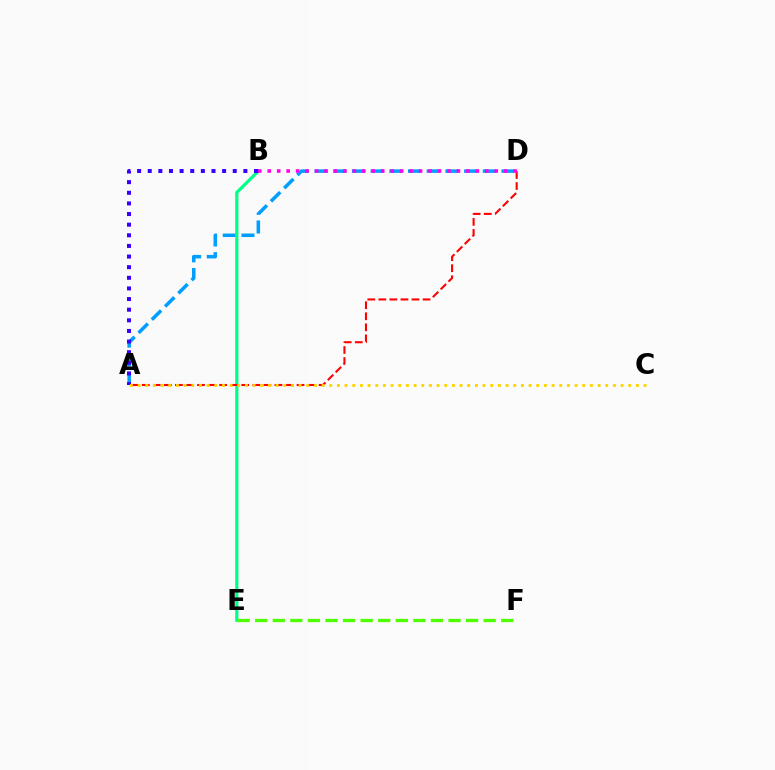{('A', 'D'): [{'color': '#009eff', 'line_style': 'dashed', 'thickness': 2.54}, {'color': '#ff0000', 'line_style': 'dashed', 'thickness': 1.5}], ('B', 'E'): [{'color': '#00ff86', 'line_style': 'solid', 'thickness': 2.32}], ('E', 'F'): [{'color': '#4fff00', 'line_style': 'dashed', 'thickness': 2.39}], ('A', 'B'): [{'color': '#3700ff', 'line_style': 'dotted', 'thickness': 2.89}], ('A', 'C'): [{'color': '#ffd500', 'line_style': 'dotted', 'thickness': 2.08}], ('B', 'D'): [{'color': '#ff00ed', 'line_style': 'dotted', 'thickness': 2.57}]}